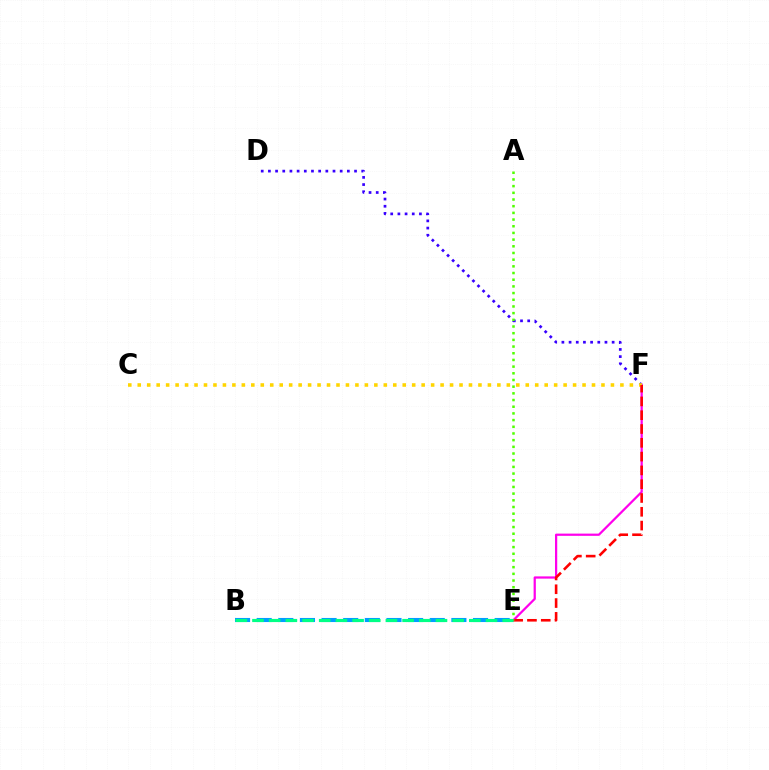{('D', 'F'): [{'color': '#3700ff', 'line_style': 'dotted', 'thickness': 1.95}], ('E', 'F'): [{'color': '#ff00ed', 'line_style': 'solid', 'thickness': 1.61}, {'color': '#ff0000', 'line_style': 'dashed', 'thickness': 1.87}], ('C', 'F'): [{'color': '#ffd500', 'line_style': 'dotted', 'thickness': 2.57}], ('B', 'E'): [{'color': '#009eff', 'line_style': 'dashed', 'thickness': 2.94}, {'color': '#00ff86', 'line_style': 'dashed', 'thickness': 2.27}], ('A', 'E'): [{'color': '#4fff00', 'line_style': 'dotted', 'thickness': 1.82}]}